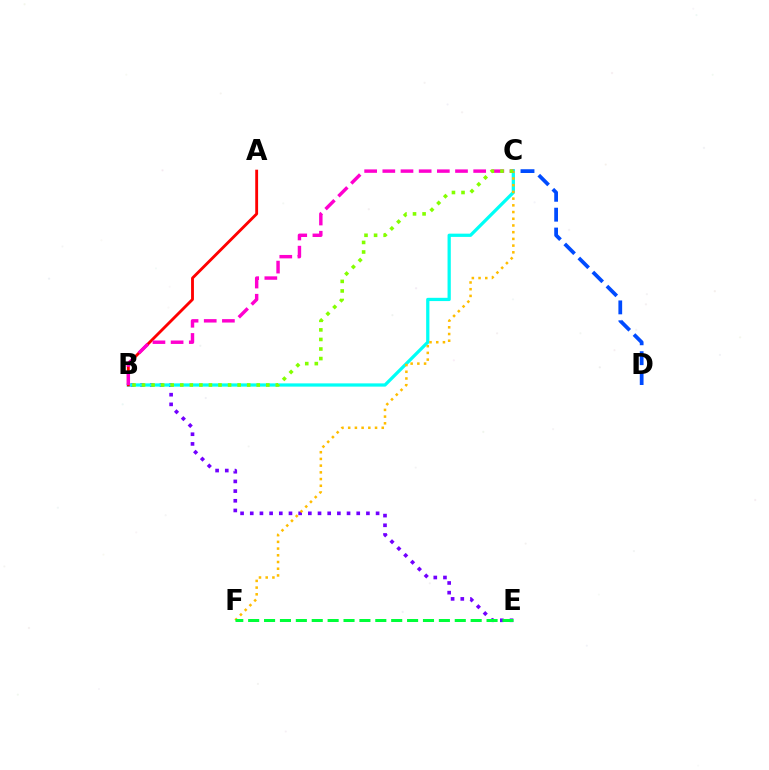{('C', 'D'): [{'color': '#004bff', 'line_style': 'dashed', 'thickness': 2.7}], ('B', 'E'): [{'color': '#7200ff', 'line_style': 'dotted', 'thickness': 2.63}], ('B', 'C'): [{'color': '#00fff6', 'line_style': 'solid', 'thickness': 2.34}, {'color': '#ff00cf', 'line_style': 'dashed', 'thickness': 2.47}, {'color': '#84ff00', 'line_style': 'dotted', 'thickness': 2.6}], ('A', 'B'): [{'color': '#ff0000', 'line_style': 'solid', 'thickness': 2.05}], ('C', 'F'): [{'color': '#ffbd00', 'line_style': 'dotted', 'thickness': 1.82}], ('E', 'F'): [{'color': '#00ff39', 'line_style': 'dashed', 'thickness': 2.16}]}